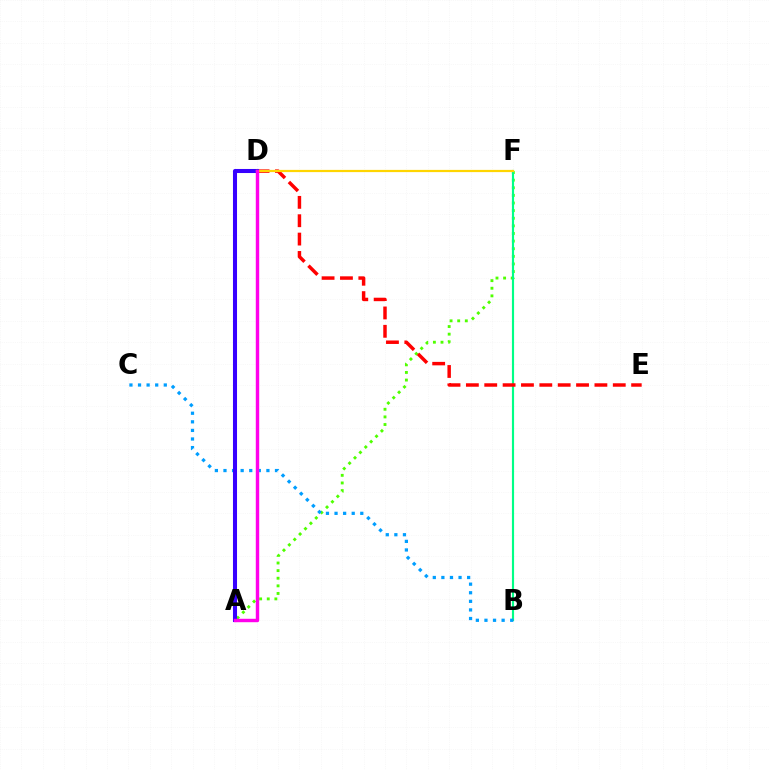{('A', 'F'): [{'color': '#4fff00', 'line_style': 'dotted', 'thickness': 2.07}], ('B', 'F'): [{'color': '#00ff86', 'line_style': 'solid', 'thickness': 1.55}], ('B', 'C'): [{'color': '#009eff', 'line_style': 'dotted', 'thickness': 2.33}], ('D', 'E'): [{'color': '#ff0000', 'line_style': 'dashed', 'thickness': 2.49}], ('A', 'D'): [{'color': '#3700ff', 'line_style': 'solid', 'thickness': 2.92}, {'color': '#ff00ed', 'line_style': 'solid', 'thickness': 2.46}], ('D', 'F'): [{'color': '#ffd500', 'line_style': 'solid', 'thickness': 1.6}]}